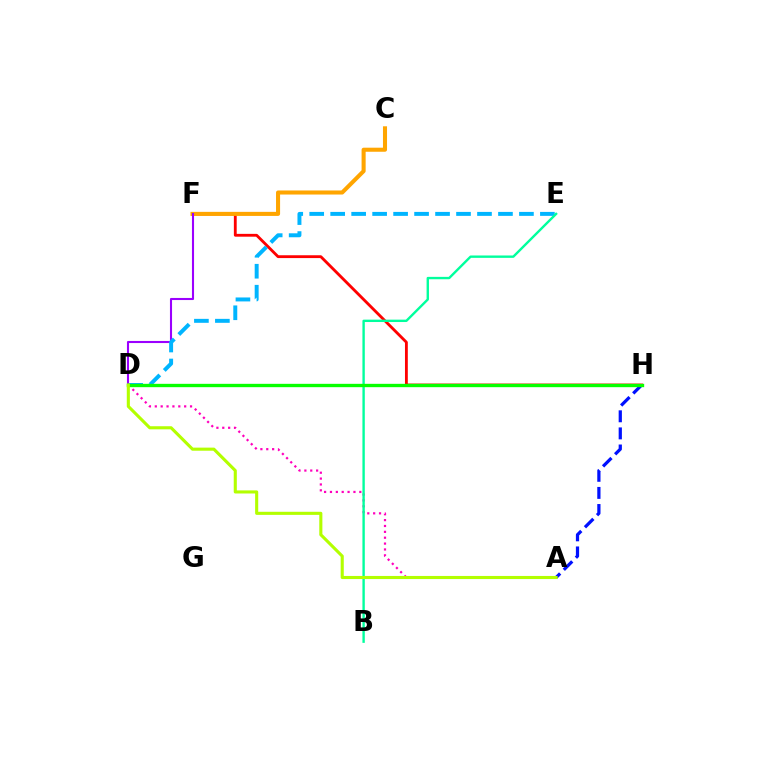{('A', 'D'): [{'color': '#ff00bd', 'line_style': 'dotted', 'thickness': 1.6}, {'color': '#b3ff00', 'line_style': 'solid', 'thickness': 2.23}], ('F', 'H'): [{'color': '#ff0000', 'line_style': 'solid', 'thickness': 2.04}], ('C', 'F'): [{'color': '#ffa500', 'line_style': 'solid', 'thickness': 2.93}], ('D', 'F'): [{'color': '#9b00ff', 'line_style': 'solid', 'thickness': 1.51}], ('D', 'E'): [{'color': '#00b5ff', 'line_style': 'dashed', 'thickness': 2.85}], ('A', 'H'): [{'color': '#0010ff', 'line_style': 'dashed', 'thickness': 2.32}], ('B', 'E'): [{'color': '#00ff9d', 'line_style': 'solid', 'thickness': 1.71}], ('D', 'H'): [{'color': '#08ff00', 'line_style': 'solid', 'thickness': 2.41}]}